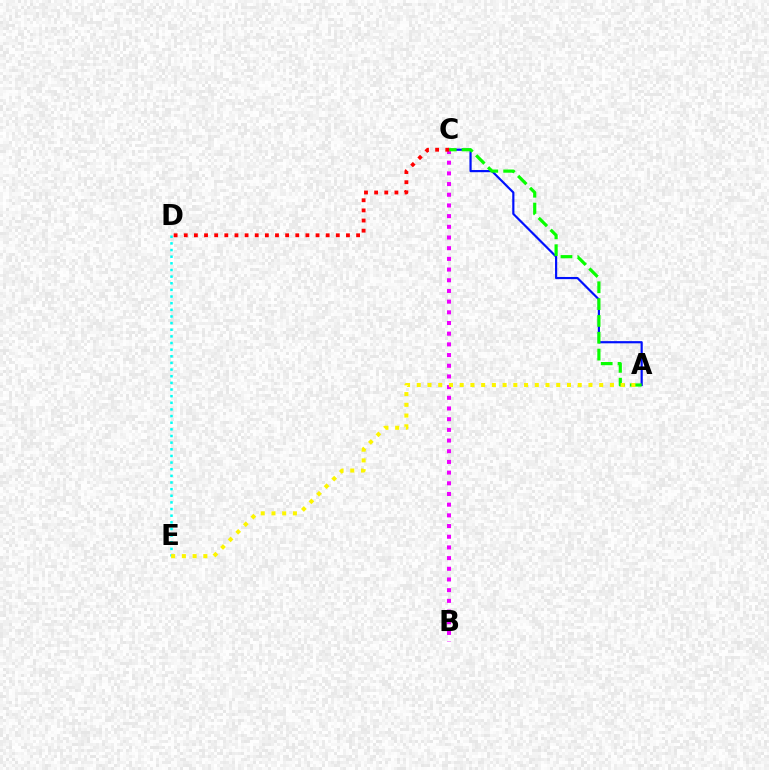{('A', 'C'): [{'color': '#0010ff', 'line_style': 'solid', 'thickness': 1.57}, {'color': '#08ff00', 'line_style': 'dashed', 'thickness': 2.29}], ('B', 'C'): [{'color': '#ee00ff', 'line_style': 'dotted', 'thickness': 2.9}], ('C', 'D'): [{'color': '#ff0000', 'line_style': 'dotted', 'thickness': 2.75}], ('D', 'E'): [{'color': '#00fff6', 'line_style': 'dotted', 'thickness': 1.8}], ('A', 'E'): [{'color': '#fcf500', 'line_style': 'dotted', 'thickness': 2.92}]}